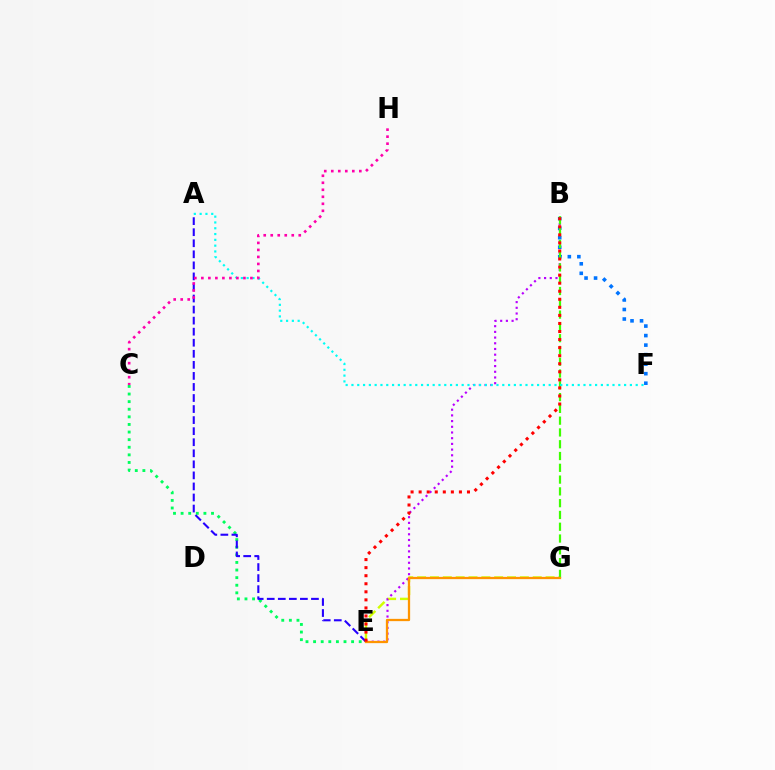{('E', 'G'): [{'color': '#d1ff00', 'line_style': 'dashed', 'thickness': 1.74}, {'color': '#ff9400', 'line_style': 'solid', 'thickness': 1.64}], ('C', 'E'): [{'color': '#00ff5c', 'line_style': 'dotted', 'thickness': 2.07}], ('B', 'E'): [{'color': '#b900ff', 'line_style': 'dotted', 'thickness': 1.55}, {'color': '#ff0000', 'line_style': 'dotted', 'thickness': 2.19}], ('B', 'F'): [{'color': '#0074ff', 'line_style': 'dotted', 'thickness': 2.59}], ('A', 'E'): [{'color': '#2500ff', 'line_style': 'dashed', 'thickness': 1.5}], ('B', 'G'): [{'color': '#3dff00', 'line_style': 'dashed', 'thickness': 1.6}], ('A', 'F'): [{'color': '#00fff6', 'line_style': 'dotted', 'thickness': 1.58}], ('C', 'H'): [{'color': '#ff00ac', 'line_style': 'dotted', 'thickness': 1.9}]}